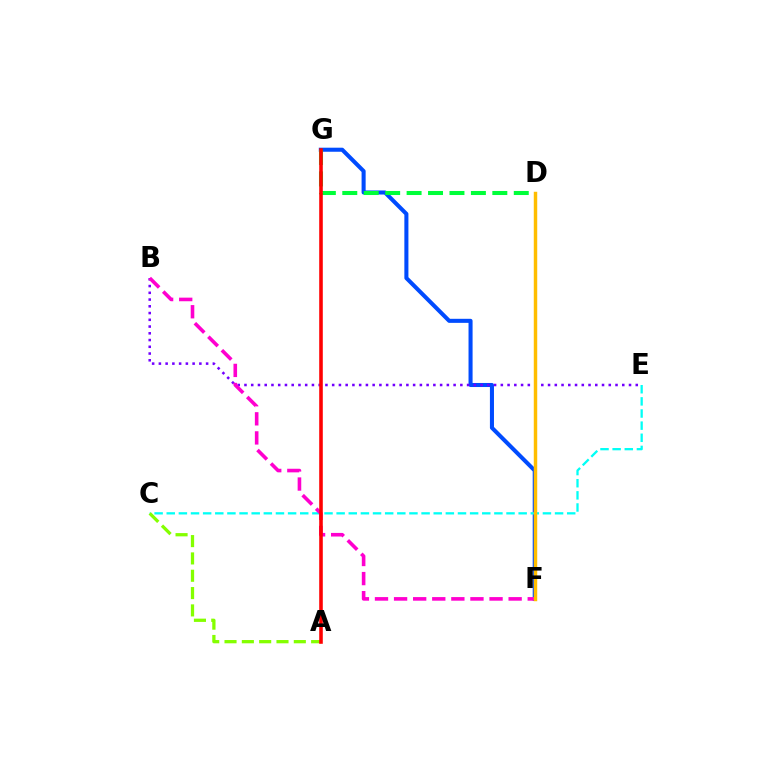{('F', 'G'): [{'color': '#004bff', 'line_style': 'solid', 'thickness': 2.92}], ('C', 'E'): [{'color': '#00fff6', 'line_style': 'dashed', 'thickness': 1.65}], ('A', 'C'): [{'color': '#84ff00', 'line_style': 'dashed', 'thickness': 2.35}], ('B', 'E'): [{'color': '#7200ff', 'line_style': 'dotted', 'thickness': 1.83}], ('D', 'G'): [{'color': '#00ff39', 'line_style': 'dashed', 'thickness': 2.91}], ('B', 'F'): [{'color': '#ff00cf', 'line_style': 'dashed', 'thickness': 2.59}], ('D', 'F'): [{'color': '#ffbd00', 'line_style': 'solid', 'thickness': 2.48}], ('A', 'G'): [{'color': '#ff0000', 'line_style': 'solid', 'thickness': 2.57}]}